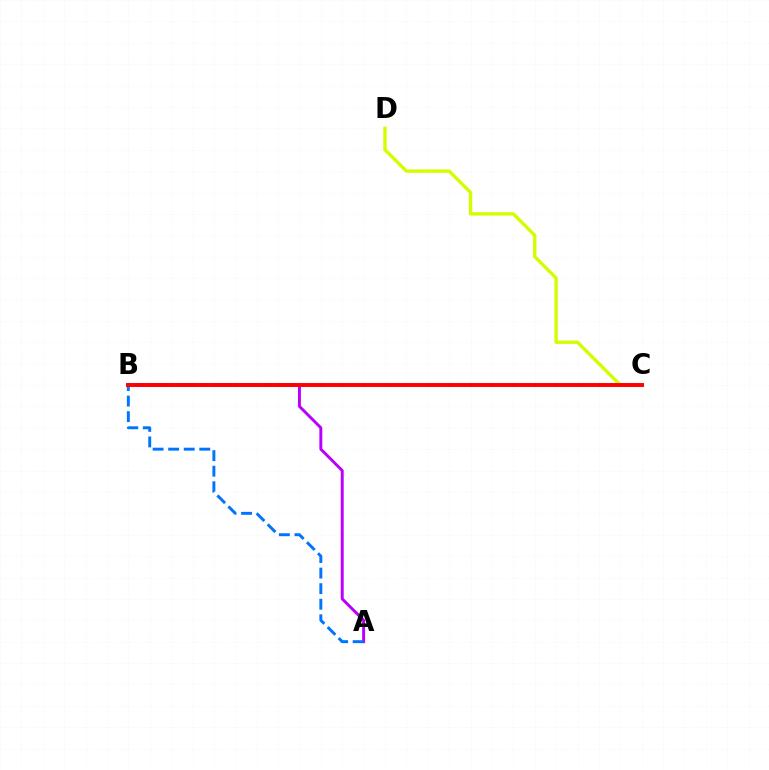{('A', 'B'): [{'color': '#b900ff', 'line_style': 'solid', 'thickness': 2.11}, {'color': '#0074ff', 'line_style': 'dashed', 'thickness': 2.11}], ('C', 'D'): [{'color': '#d1ff00', 'line_style': 'solid', 'thickness': 2.43}], ('B', 'C'): [{'color': '#00ff5c', 'line_style': 'dotted', 'thickness': 1.68}, {'color': '#ff0000', 'line_style': 'solid', 'thickness': 2.83}]}